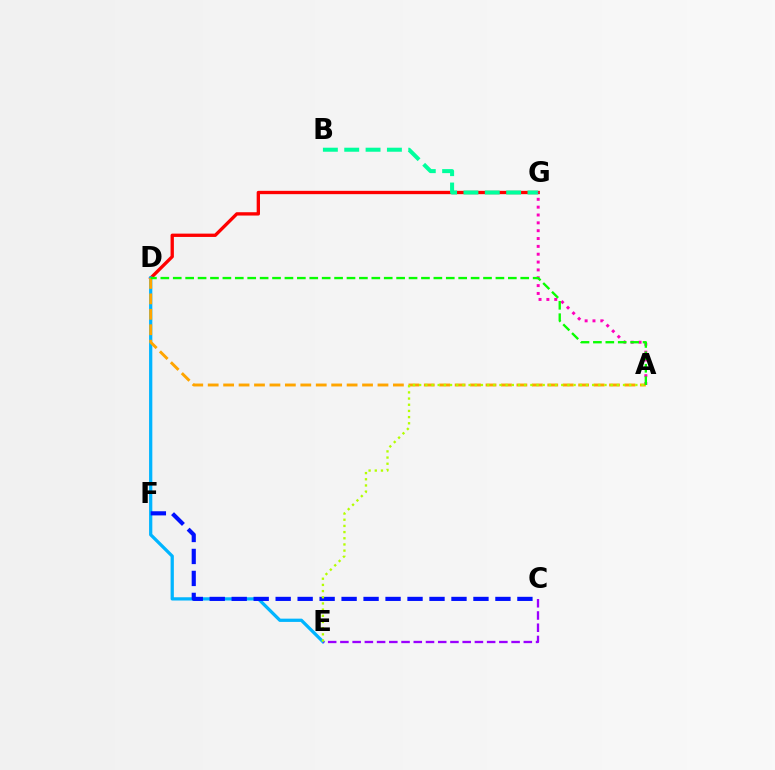{('D', 'G'): [{'color': '#ff0000', 'line_style': 'solid', 'thickness': 2.39}], ('B', 'G'): [{'color': '#00ff9d', 'line_style': 'dashed', 'thickness': 2.9}], ('D', 'E'): [{'color': '#00b5ff', 'line_style': 'solid', 'thickness': 2.34}], ('A', 'G'): [{'color': '#ff00bd', 'line_style': 'dotted', 'thickness': 2.13}], ('A', 'D'): [{'color': '#ffa500', 'line_style': 'dashed', 'thickness': 2.1}, {'color': '#08ff00', 'line_style': 'dashed', 'thickness': 1.69}], ('C', 'E'): [{'color': '#9b00ff', 'line_style': 'dashed', 'thickness': 1.66}], ('C', 'F'): [{'color': '#0010ff', 'line_style': 'dashed', 'thickness': 2.99}], ('A', 'E'): [{'color': '#b3ff00', 'line_style': 'dotted', 'thickness': 1.68}]}